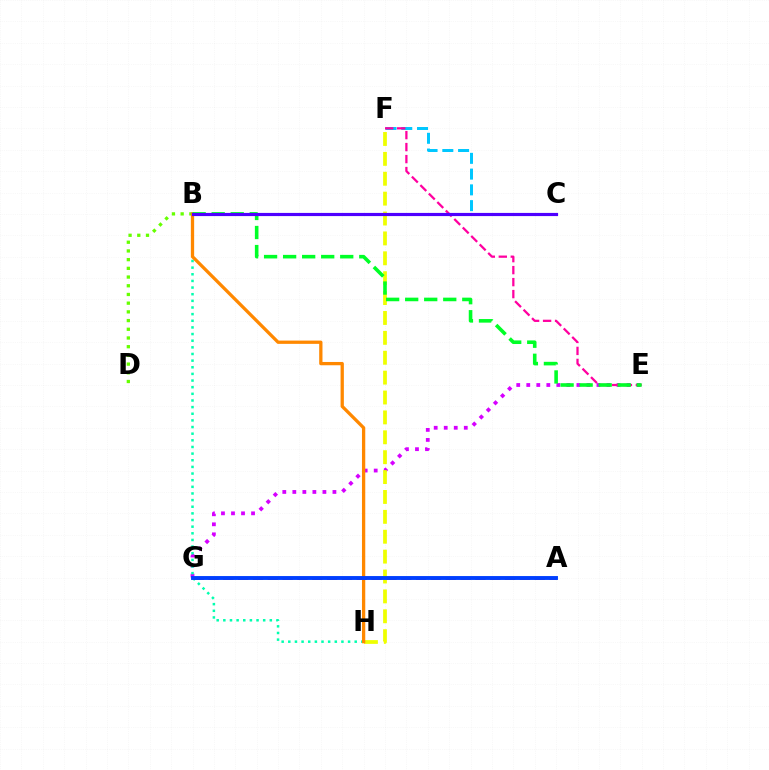{('C', 'F'): [{'color': '#00c7ff', 'line_style': 'dashed', 'thickness': 2.14}], ('E', 'G'): [{'color': '#d600ff', 'line_style': 'dotted', 'thickness': 2.72}], ('F', 'H'): [{'color': '#eeff00', 'line_style': 'dashed', 'thickness': 2.7}], ('B', 'H'): [{'color': '#00ffaf', 'line_style': 'dotted', 'thickness': 1.8}, {'color': '#ff8800', 'line_style': 'solid', 'thickness': 2.36}], ('E', 'F'): [{'color': '#ff00a0', 'line_style': 'dashed', 'thickness': 1.63}], ('B', 'D'): [{'color': '#66ff00', 'line_style': 'dotted', 'thickness': 2.36}], ('A', 'G'): [{'color': '#ff0000', 'line_style': 'dashed', 'thickness': 2.01}, {'color': '#003fff', 'line_style': 'solid', 'thickness': 2.8}], ('B', 'E'): [{'color': '#00ff27', 'line_style': 'dashed', 'thickness': 2.59}], ('B', 'C'): [{'color': '#4f00ff', 'line_style': 'solid', 'thickness': 2.28}]}